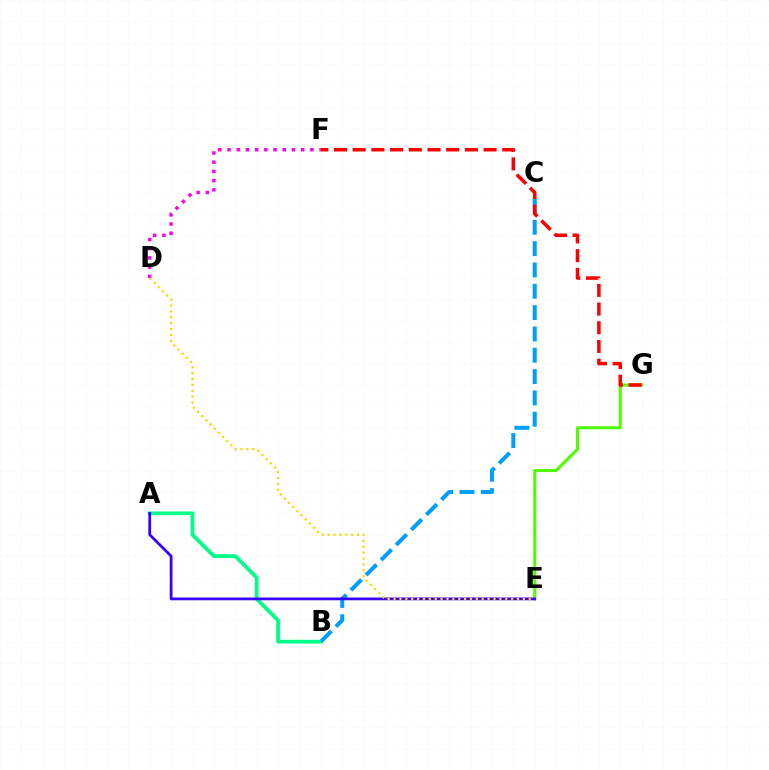{('A', 'B'): [{'color': '#00ff86', 'line_style': 'solid', 'thickness': 2.7}], ('E', 'G'): [{'color': '#4fff00', 'line_style': 'solid', 'thickness': 2.19}], ('B', 'C'): [{'color': '#009eff', 'line_style': 'dashed', 'thickness': 2.9}], ('D', 'F'): [{'color': '#ff00ed', 'line_style': 'dotted', 'thickness': 2.5}], ('A', 'E'): [{'color': '#3700ff', 'line_style': 'solid', 'thickness': 1.99}], ('F', 'G'): [{'color': '#ff0000', 'line_style': 'dashed', 'thickness': 2.54}], ('D', 'E'): [{'color': '#ffd500', 'line_style': 'dotted', 'thickness': 1.6}]}